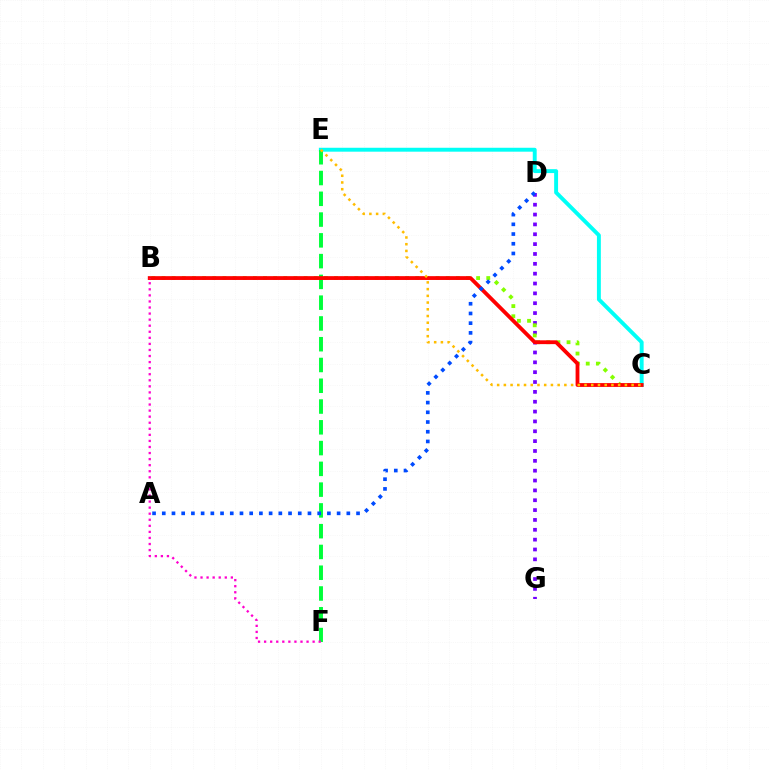{('C', 'E'): [{'color': '#00fff6', 'line_style': 'solid', 'thickness': 2.82}, {'color': '#ffbd00', 'line_style': 'dotted', 'thickness': 1.83}], ('D', 'G'): [{'color': '#7200ff', 'line_style': 'dotted', 'thickness': 2.68}], ('E', 'F'): [{'color': '#00ff39', 'line_style': 'dashed', 'thickness': 2.82}], ('B', 'C'): [{'color': '#84ff00', 'line_style': 'dotted', 'thickness': 2.76}, {'color': '#ff0000', 'line_style': 'solid', 'thickness': 2.74}], ('B', 'F'): [{'color': '#ff00cf', 'line_style': 'dotted', 'thickness': 1.65}], ('A', 'D'): [{'color': '#004bff', 'line_style': 'dotted', 'thickness': 2.64}]}